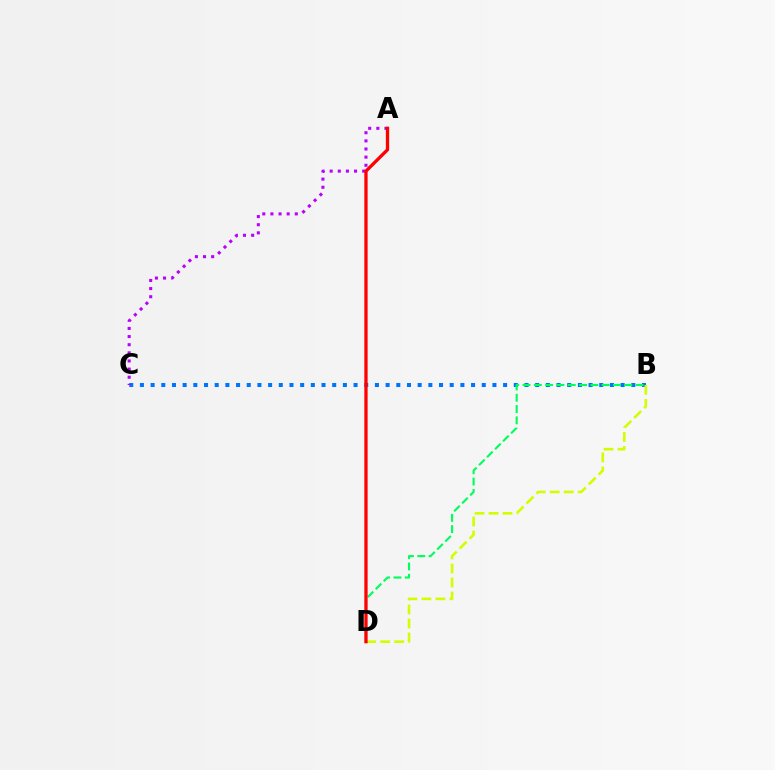{('B', 'C'): [{'color': '#0074ff', 'line_style': 'dotted', 'thickness': 2.9}], ('B', 'D'): [{'color': '#00ff5c', 'line_style': 'dashed', 'thickness': 1.54}, {'color': '#d1ff00', 'line_style': 'dashed', 'thickness': 1.9}], ('A', 'C'): [{'color': '#b900ff', 'line_style': 'dotted', 'thickness': 2.21}], ('A', 'D'): [{'color': '#ff0000', 'line_style': 'solid', 'thickness': 2.37}]}